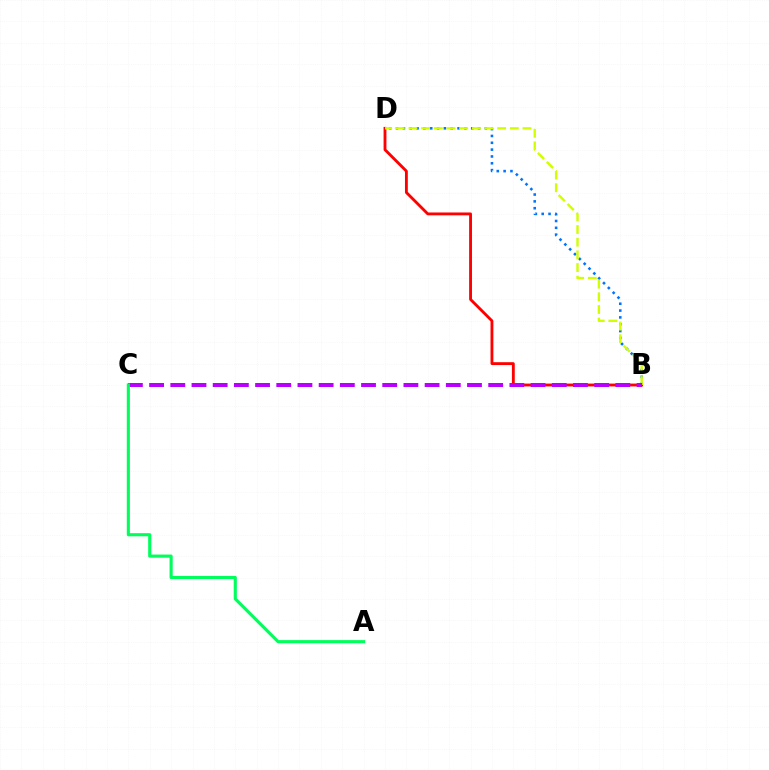{('B', 'D'): [{'color': '#0074ff', 'line_style': 'dotted', 'thickness': 1.86}, {'color': '#ff0000', 'line_style': 'solid', 'thickness': 2.05}, {'color': '#d1ff00', 'line_style': 'dashed', 'thickness': 1.72}], ('B', 'C'): [{'color': '#b900ff', 'line_style': 'dashed', 'thickness': 2.88}], ('A', 'C'): [{'color': '#00ff5c', 'line_style': 'solid', 'thickness': 2.24}]}